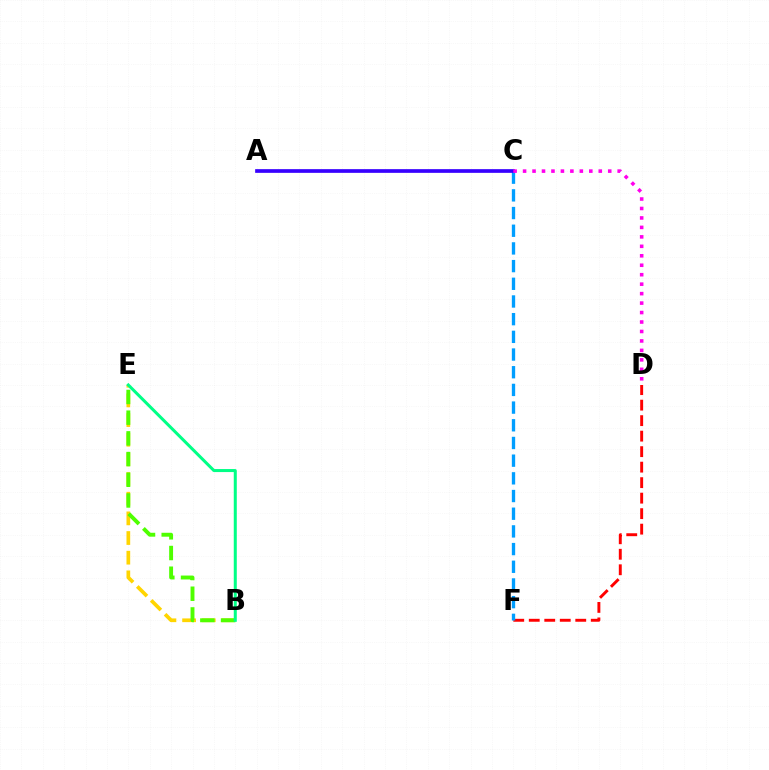{('B', 'E'): [{'color': '#ffd500', 'line_style': 'dashed', 'thickness': 2.67}, {'color': '#4fff00', 'line_style': 'dashed', 'thickness': 2.81}, {'color': '#00ff86', 'line_style': 'solid', 'thickness': 2.18}], ('D', 'F'): [{'color': '#ff0000', 'line_style': 'dashed', 'thickness': 2.11}], ('C', 'F'): [{'color': '#009eff', 'line_style': 'dashed', 'thickness': 2.4}], ('A', 'C'): [{'color': '#3700ff', 'line_style': 'solid', 'thickness': 2.66}], ('C', 'D'): [{'color': '#ff00ed', 'line_style': 'dotted', 'thickness': 2.57}]}